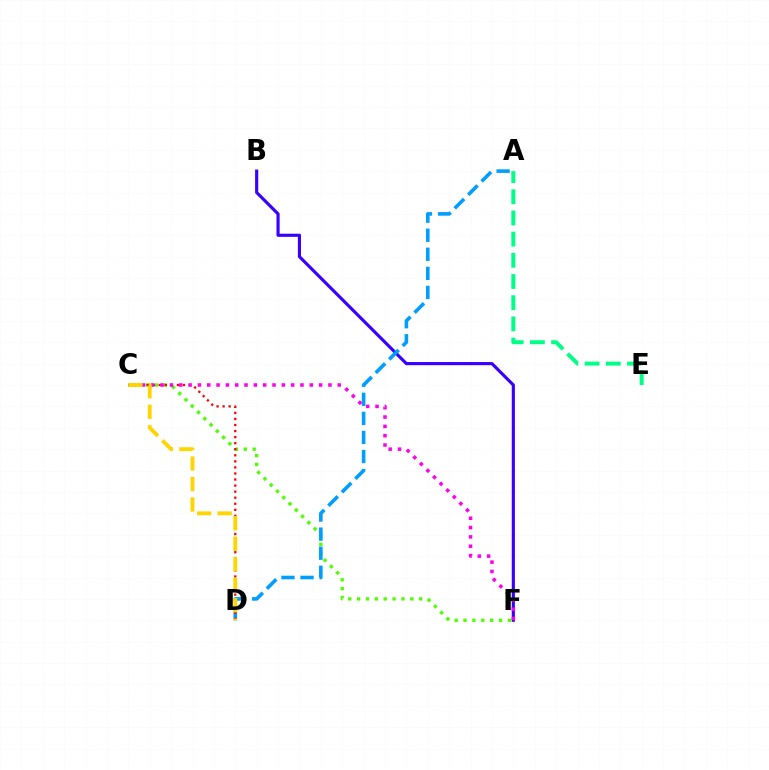{('B', 'F'): [{'color': '#3700ff', 'line_style': 'solid', 'thickness': 2.26}], ('C', 'F'): [{'color': '#4fff00', 'line_style': 'dotted', 'thickness': 2.41}, {'color': '#ff00ed', 'line_style': 'dotted', 'thickness': 2.53}], ('A', 'D'): [{'color': '#009eff', 'line_style': 'dashed', 'thickness': 2.59}], ('C', 'D'): [{'color': '#ff0000', 'line_style': 'dotted', 'thickness': 1.65}, {'color': '#ffd500', 'line_style': 'dashed', 'thickness': 2.78}], ('A', 'E'): [{'color': '#00ff86', 'line_style': 'dashed', 'thickness': 2.88}]}